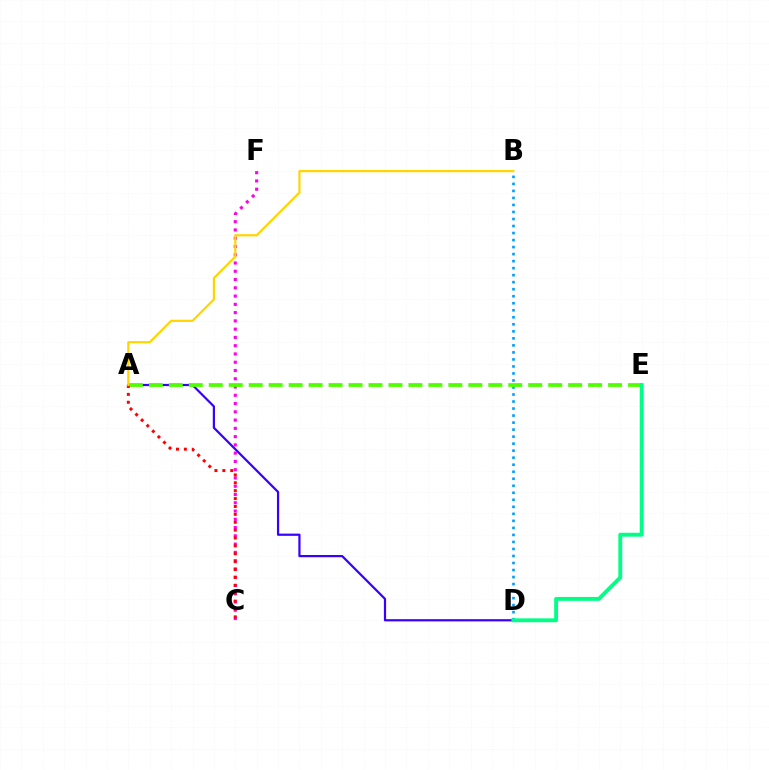{('C', 'F'): [{'color': '#ff00ed', 'line_style': 'dotted', 'thickness': 2.25}], ('A', 'D'): [{'color': '#3700ff', 'line_style': 'solid', 'thickness': 1.59}], ('B', 'D'): [{'color': '#009eff', 'line_style': 'dotted', 'thickness': 1.91}], ('A', 'E'): [{'color': '#4fff00', 'line_style': 'dashed', 'thickness': 2.71}], ('A', 'C'): [{'color': '#ff0000', 'line_style': 'dotted', 'thickness': 2.14}], ('D', 'E'): [{'color': '#00ff86', 'line_style': 'solid', 'thickness': 2.8}], ('A', 'B'): [{'color': '#ffd500', 'line_style': 'solid', 'thickness': 1.58}]}